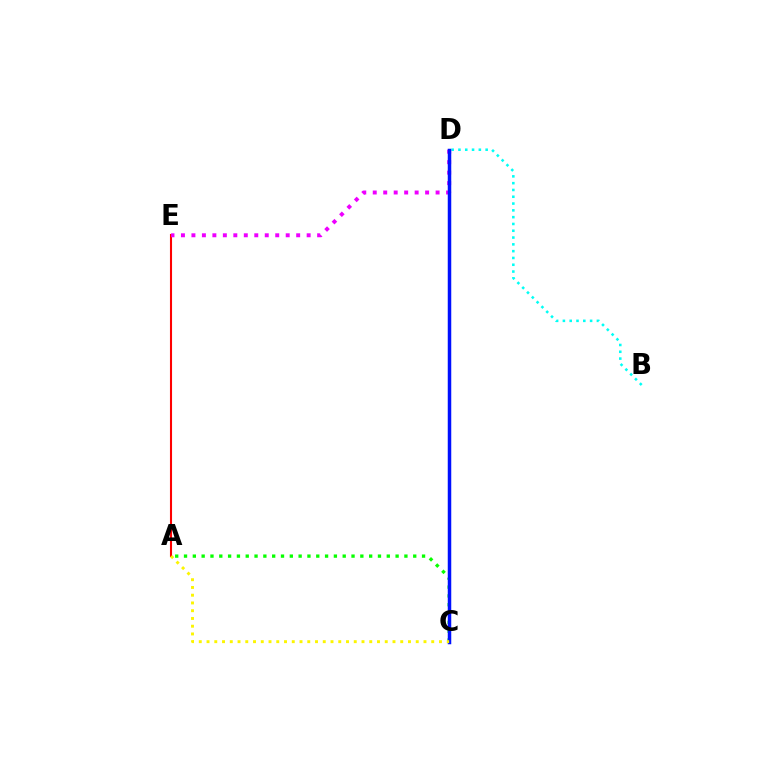{('A', 'E'): [{'color': '#ff0000', 'line_style': 'solid', 'thickness': 1.51}], ('A', 'C'): [{'color': '#08ff00', 'line_style': 'dotted', 'thickness': 2.4}, {'color': '#fcf500', 'line_style': 'dotted', 'thickness': 2.11}], ('B', 'D'): [{'color': '#00fff6', 'line_style': 'dotted', 'thickness': 1.85}], ('D', 'E'): [{'color': '#ee00ff', 'line_style': 'dotted', 'thickness': 2.85}], ('C', 'D'): [{'color': '#0010ff', 'line_style': 'solid', 'thickness': 2.52}]}